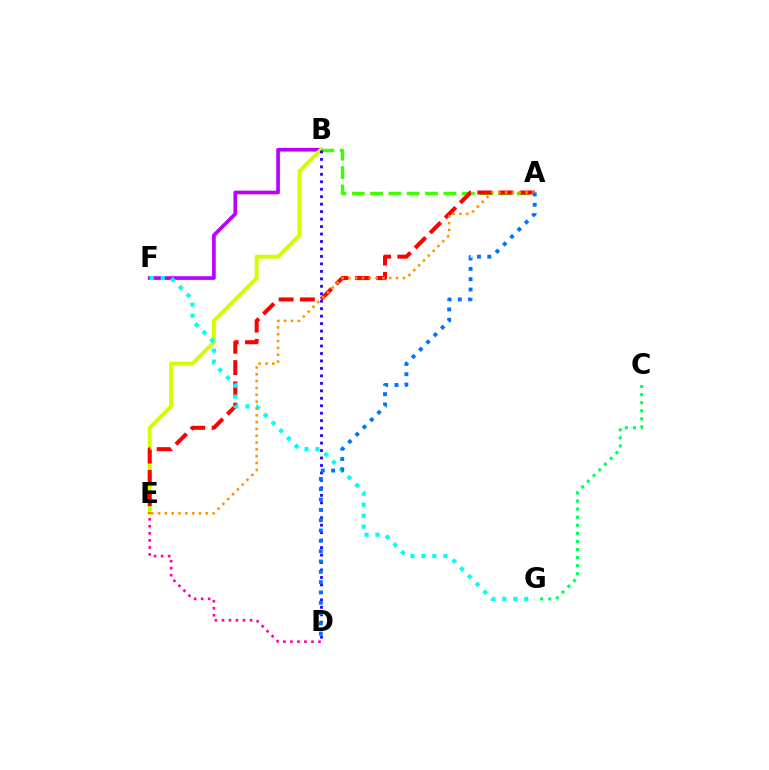{('B', 'F'): [{'color': '#b900ff', 'line_style': 'solid', 'thickness': 2.65}], ('B', 'E'): [{'color': '#d1ff00', 'line_style': 'solid', 'thickness': 2.82}], ('A', 'B'): [{'color': '#3dff00', 'line_style': 'dashed', 'thickness': 2.49}], ('A', 'E'): [{'color': '#ff0000', 'line_style': 'dashed', 'thickness': 2.89}, {'color': '#ff9400', 'line_style': 'dotted', 'thickness': 1.85}], ('F', 'G'): [{'color': '#00fff6', 'line_style': 'dotted', 'thickness': 2.98}], ('B', 'D'): [{'color': '#2500ff', 'line_style': 'dotted', 'thickness': 2.03}], ('A', 'D'): [{'color': '#0074ff', 'line_style': 'dotted', 'thickness': 2.8}], ('D', 'E'): [{'color': '#ff00ac', 'line_style': 'dotted', 'thickness': 1.91}], ('C', 'G'): [{'color': '#00ff5c', 'line_style': 'dotted', 'thickness': 2.2}]}